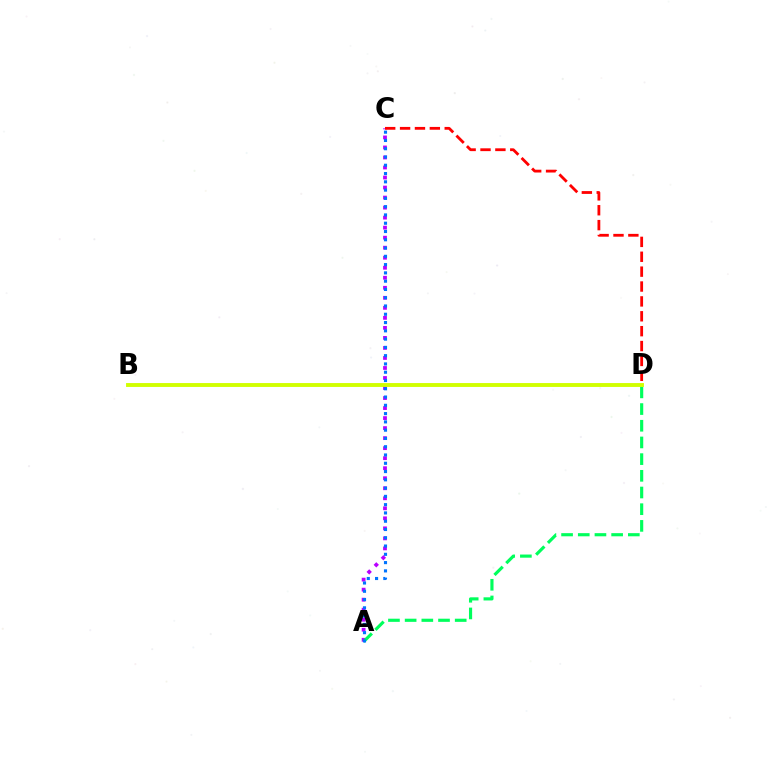{('A', 'C'): [{'color': '#b900ff', 'line_style': 'dotted', 'thickness': 2.72}, {'color': '#0074ff', 'line_style': 'dotted', 'thickness': 2.25}], ('C', 'D'): [{'color': '#ff0000', 'line_style': 'dashed', 'thickness': 2.02}], ('A', 'D'): [{'color': '#00ff5c', 'line_style': 'dashed', 'thickness': 2.27}], ('B', 'D'): [{'color': '#d1ff00', 'line_style': 'solid', 'thickness': 2.8}]}